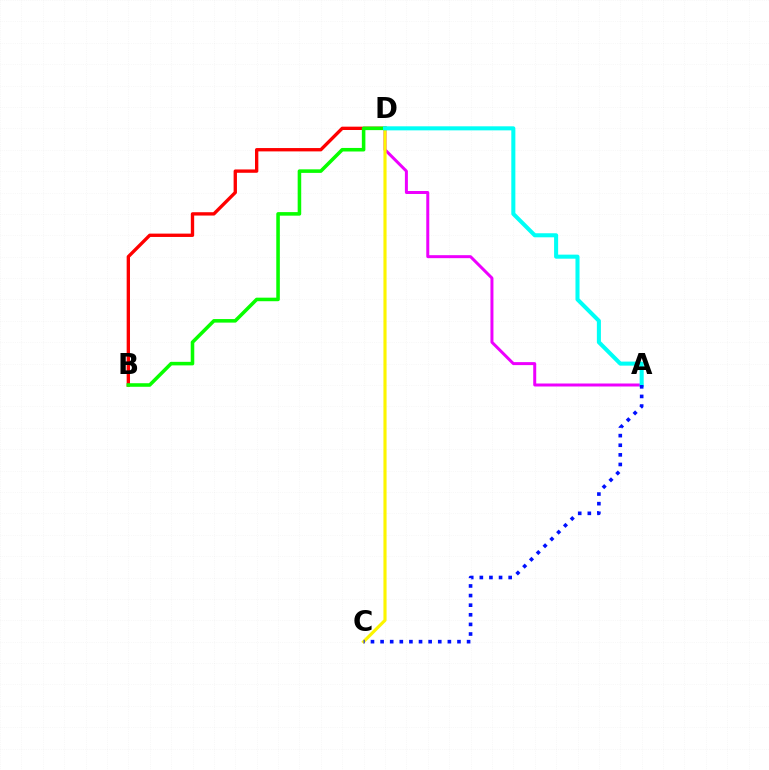{('B', 'D'): [{'color': '#ff0000', 'line_style': 'solid', 'thickness': 2.41}, {'color': '#08ff00', 'line_style': 'solid', 'thickness': 2.56}], ('A', 'D'): [{'color': '#ee00ff', 'line_style': 'solid', 'thickness': 2.15}, {'color': '#00fff6', 'line_style': 'solid', 'thickness': 2.92}], ('C', 'D'): [{'color': '#fcf500', 'line_style': 'solid', 'thickness': 2.26}], ('A', 'C'): [{'color': '#0010ff', 'line_style': 'dotted', 'thickness': 2.61}]}